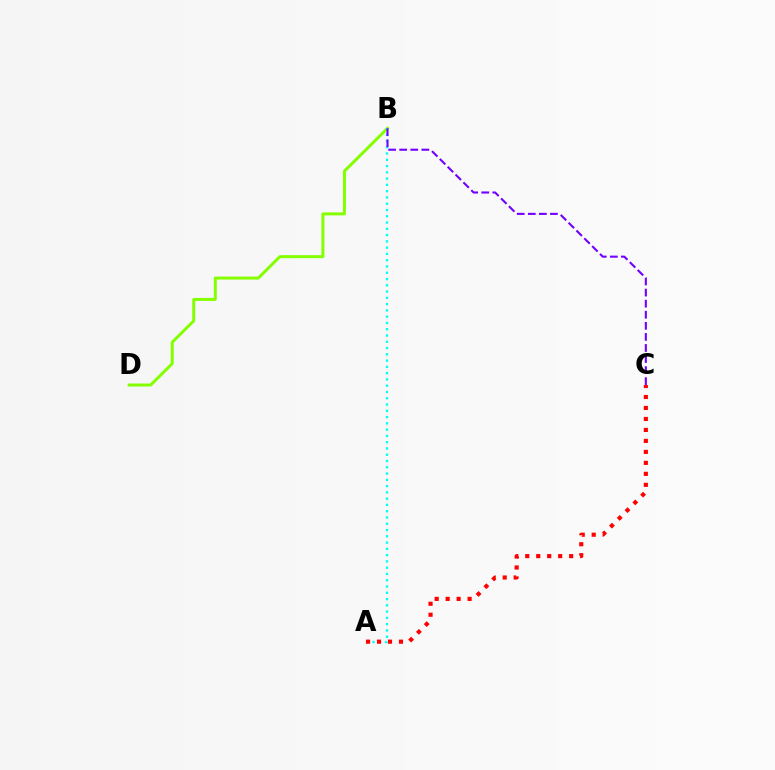{('B', 'D'): [{'color': '#84ff00', 'line_style': 'solid', 'thickness': 2.16}], ('A', 'B'): [{'color': '#00fff6', 'line_style': 'dotted', 'thickness': 1.7}], ('B', 'C'): [{'color': '#7200ff', 'line_style': 'dashed', 'thickness': 1.5}], ('A', 'C'): [{'color': '#ff0000', 'line_style': 'dotted', 'thickness': 2.98}]}